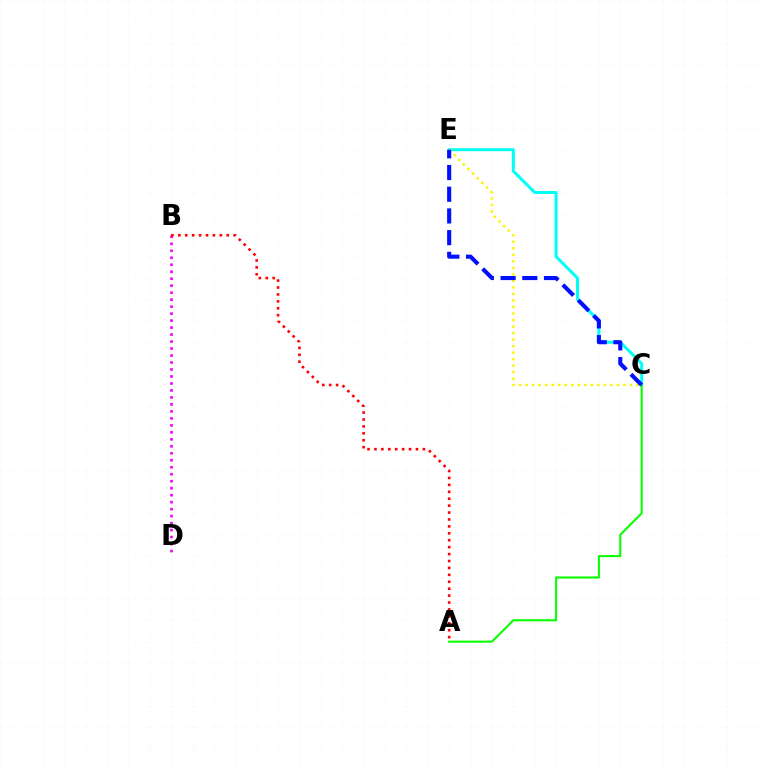{('B', 'D'): [{'color': '#ee00ff', 'line_style': 'dotted', 'thickness': 1.9}], ('A', 'B'): [{'color': '#ff0000', 'line_style': 'dotted', 'thickness': 1.88}], ('C', 'E'): [{'color': '#00fff6', 'line_style': 'solid', 'thickness': 2.15}, {'color': '#fcf500', 'line_style': 'dotted', 'thickness': 1.77}, {'color': '#0010ff', 'line_style': 'dashed', 'thickness': 2.95}], ('A', 'C'): [{'color': '#08ff00', 'line_style': 'solid', 'thickness': 1.51}]}